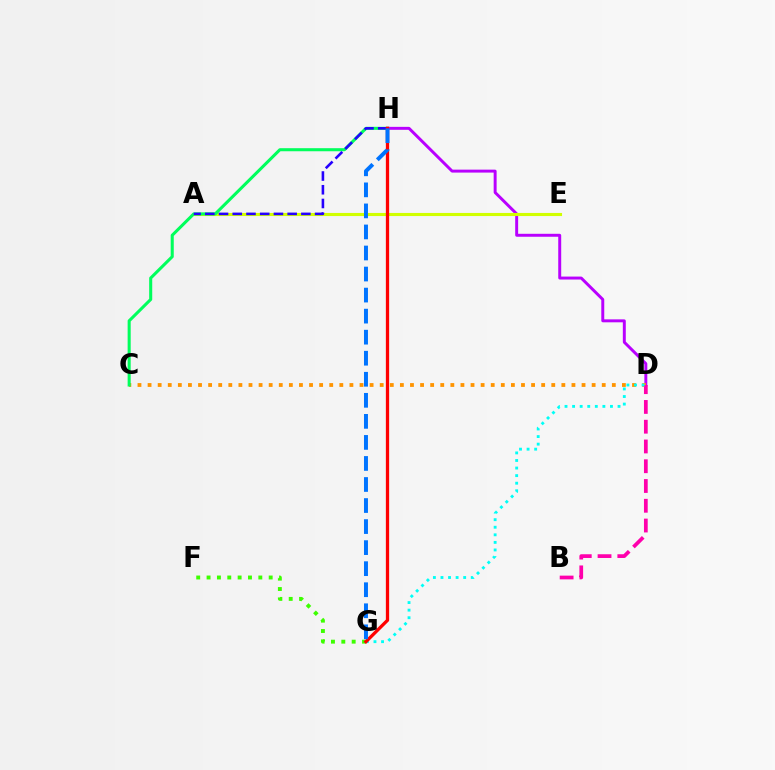{('D', 'H'): [{'color': '#b900ff', 'line_style': 'solid', 'thickness': 2.12}], ('C', 'D'): [{'color': '#ff9400', 'line_style': 'dotted', 'thickness': 2.74}], ('F', 'G'): [{'color': '#3dff00', 'line_style': 'dotted', 'thickness': 2.81}], ('B', 'D'): [{'color': '#ff00ac', 'line_style': 'dashed', 'thickness': 2.69}], ('A', 'E'): [{'color': '#d1ff00', 'line_style': 'solid', 'thickness': 2.24}], ('C', 'H'): [{'color': '#00ff5c', 'line_style': 'solid', 'thickness': 2.2}], ('D', 'G'): [{'color': '#00fff6', 'line_style': 'dotted', 'thickness': 2.06}], ('A', 'H'): [{'color': '#2500ff', 'line_style': 'dashed', 'thickness': 1.86}], ('G', 'H'): [{'color': '#ff0000', 'line_style': 'solid', 'thickness': 2.36}, {'color': '#0074ff', 'line_style': 'dashed', 'thickness': 2.86}]}